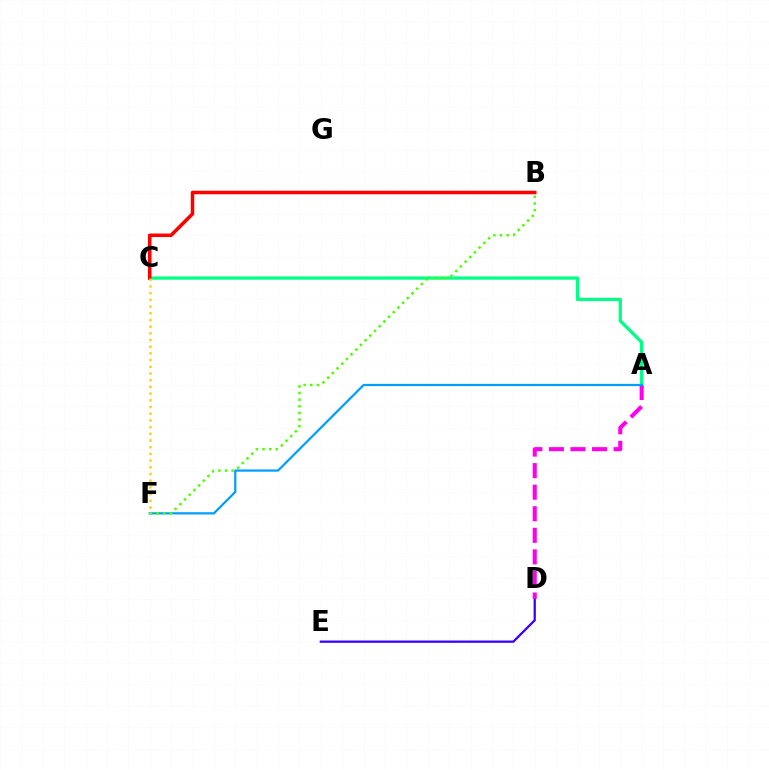{('A', 'C'): [{'color': '#00ff86', 'line_style': 'solid', 'thickness': 2.36}], ('B', 'C'): [{'color': '#ff0000', 'line_style': 'solid', 'thickness': 2.55}], ('D', 'E'): [{'color': '#3700ff', 'line_style': 'solid', 'thickness': 1.63}], ('A', 'D'): [{'color': '#ff00ed', 'line_style': 'dashed', 'thickness': 2.93}], ('A', 'F'): [{'color': '#009eff', 'line_style': 'solid', 'thickness': 1.61}], ('B', 'F'): [{'color': '#4fff00', 'line_style': 'dotted', 'thickness': 1.8}], ('C', 'F'): [{'color': '#ffd500', 'line_style': 'dotted', 'thickness': 1.82}]}